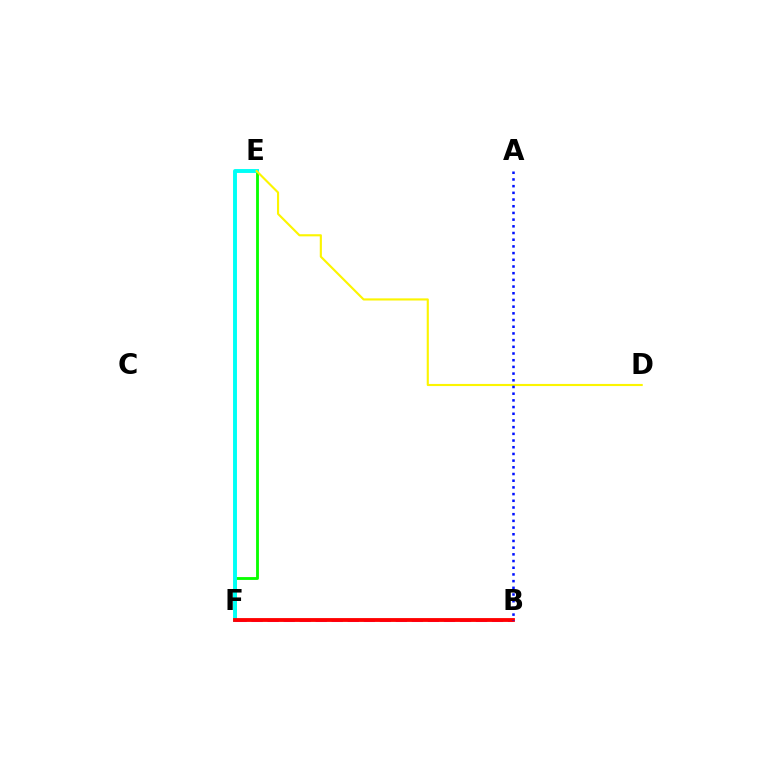{('E', 'F'): [{'color': '#08ff00', 'line_style': 'solid', 'thickness': 2.05}, {'color': '#00fff6', 'line_style': 'solid', 'thickness': 2.81}], ('B', 'F'): [{'color': '#ee00ff', 'line_style': 'dashed', 'thickness': 2.18}, {'color': '#ff0000', 'line_style': 'solid', 'thickness': 2.76}], ('D', 'E'): [{'color': '#fcf500', 'line_style': 'solid', 'thickness': 1.53}], ('A', 'B'): [{'color': '#0010ff', 'line_style': 'dotted', 'thickness': 1.82}]}